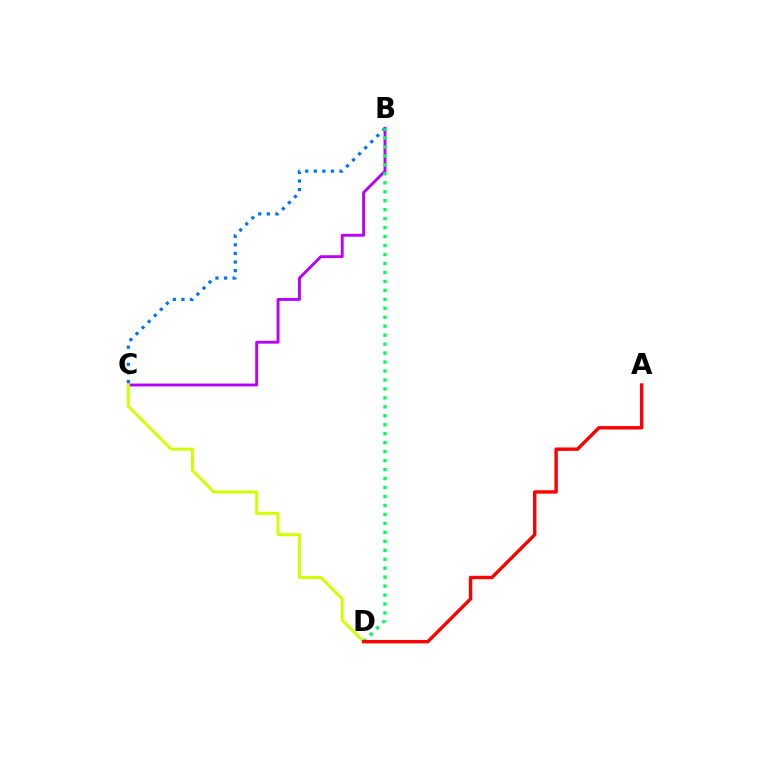{('B', 'C'): [{'color': '#b900ff', 'line_style': 'solid', 'thickness': 2.07}, {'color': '#0074ff', 'line_style': 'dotted', 'thickness': 2.33}], ('C', 'D'): [{'color': '#d1ff00', 'line_style': 'solid', 'thickness': 2.17}], ('B', 'D'): [{'color': '#00ff5c', 'line_style': 'dotted', 'thickness': 2.44}], ('A', 'D'): [{'color': '#ff0000', 'line_style': 'solid', 'thickness': 2.45}]}